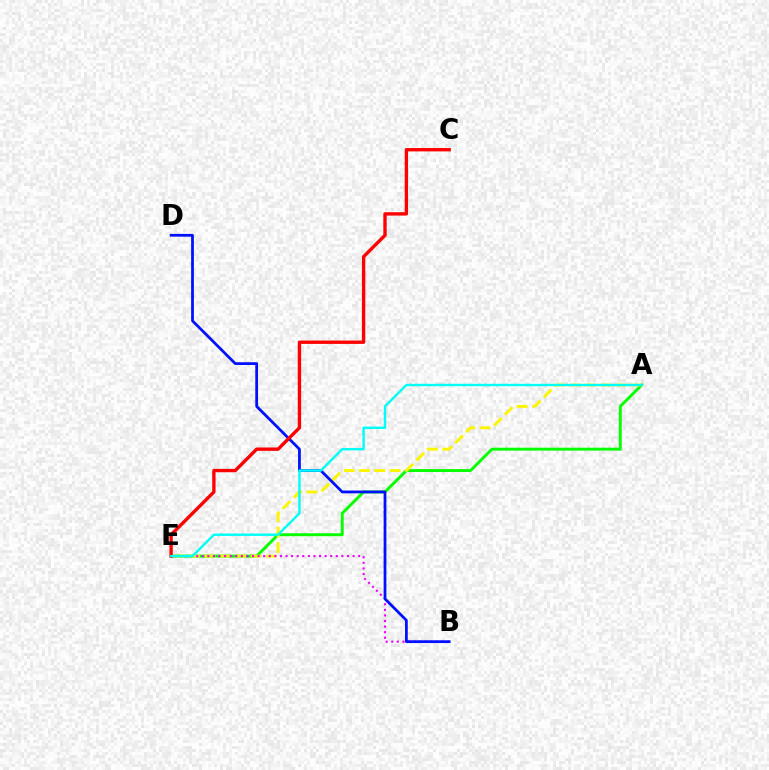{('A', 'E'): [{'color': '#08ff00', 'line_style': 'solid', 'thickness': 2.11}, {'color': '#fcf500', 'line_style': 'dashed', 'thickness': 2.09}, {'color': '#00fff6', 'line_style': 'solid', 'thickness': 1.73}], ('B', 'E'): [{'color': '#ee00ff', 'line_style': 'dotted', 'thickness': 1.52}], ('B', 'D'): [{'color': '#0010ff', 'line_style': 'solid', 'thickness': 1.99}], ('C', 'E'): [{'color': '#ff0000', 'line_style': 'solid', 'thickness': 2.42}]}